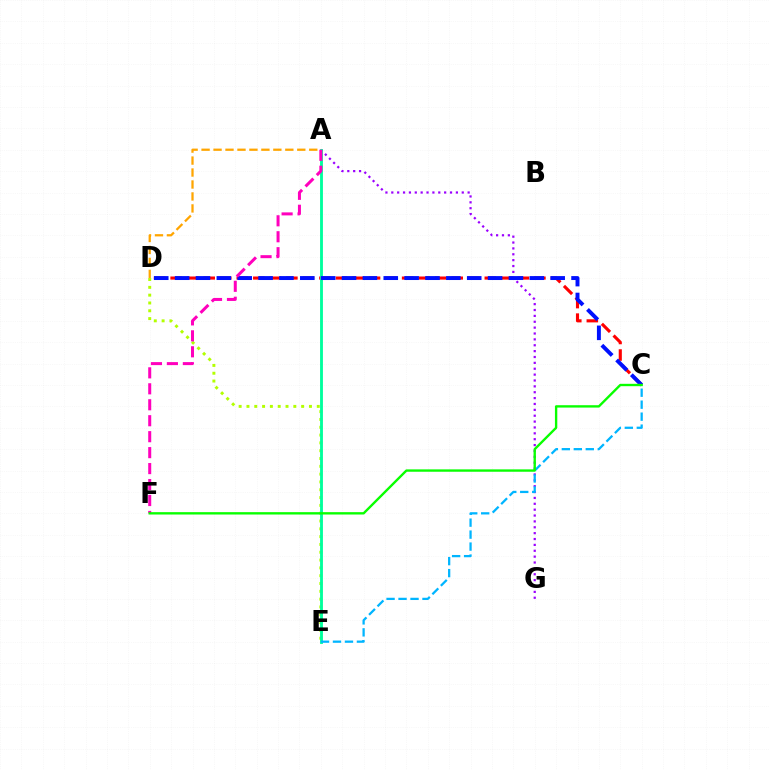{('A', 'G'): [{'color': '#9b00ff', 'line_style': 'dotted', 'thickness': 1.6}], ('D', 'E'): [{'color': '#b3ff00', 'line_style': 'dotted', 'thickness': 2.12}], ('C', 'D'): [{'color': '#ff0000', 'line_style': 'dashed', 'thickness': 2.25}, {'color': '#0010ff', 'line_style': 'dashed', 'thickness': 2.83}], ('A', 'E'): [{'color': '#00ff9d', 'line_style': 'solid', 'thickness': 2.05}], ('A', 'F'): [{'color': '#ff00bd', 'line_style': 'dashed', 'thickness': 2.17}], ('A', 'D'): [{'color': '#ffa500', 'line_style': 'dashed', 'thickness': 1.63}], ('C', 'E'): [{'color': '#00b5ff', 'line_style': 'dashed', 'thickness': 1.63}], ('C', 'F'): [{'color': '#08ff00', 'line_style': 'solid', 'thickness': 1.7}]}